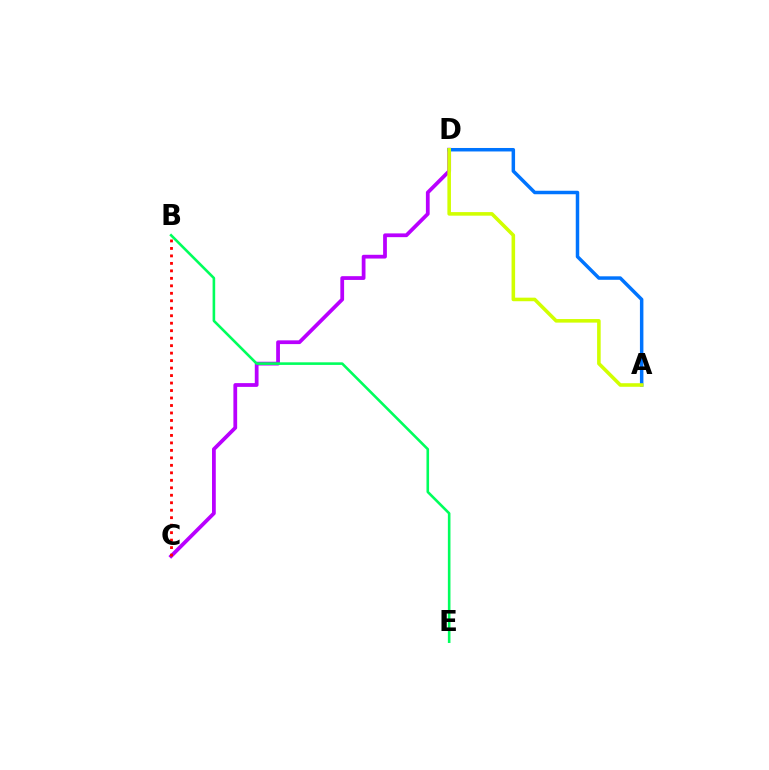{('C', 'D'): [{'color': '#b900ff', 'line_style': 'solid', 'thickness': 2.71}], ('A', 'D'): [{'color': '#0074ff', 'line_style': 'solid', 'thickness': 2.51}, {'color': '#d1ff00', 'line_style': 'solid', 'thickness': 2.57}], ('B', 'E'): [{'color': '#00ff5c', 'line_style': 'solid', 'thickness': 1.87}], ('B', 'C'): [{'color': '#ff0000', 'line_style': 'dotted', 'thickness': 2.03}]}